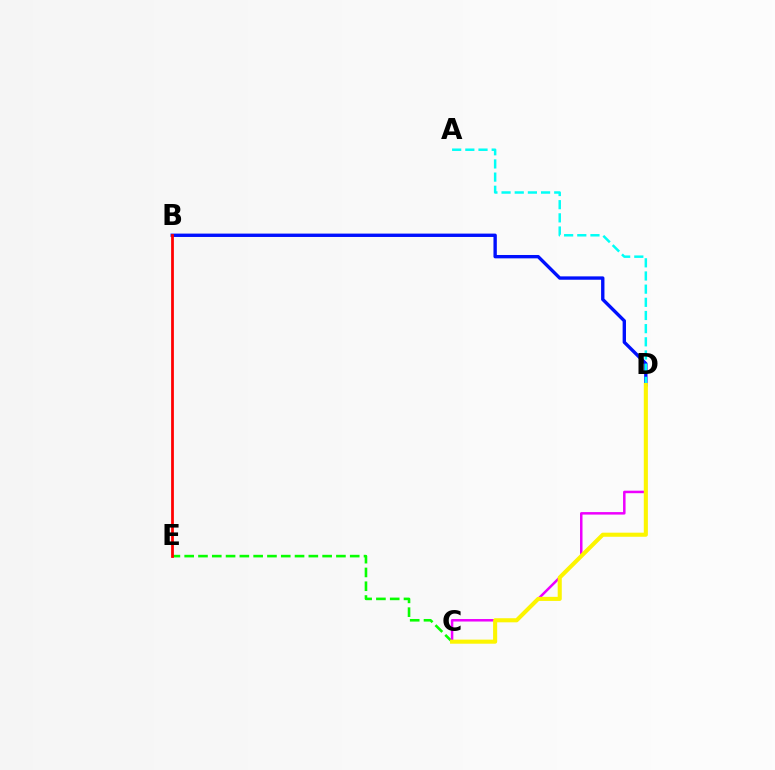{('B', 'D'): [{'color': '#0010ff', 'line_style': 'solid', 'thickness': 2.42}], ('C', 'E'): [{'color': '#08ff00', 'line_style': 'dashed', 'thickness': 1.87}], ('B', 'E'): [{'color': '#ff0000', 'line_style': 'solid', 'thickness': 1.99}], ('C', 'D'): [{'color': '#ee00ff', 'line_style': 'solid', 'thickness': 1.8}, {'color': '#fcf500', 'line_style': 'solid', 'thickness': 2.94}], ('A', 'D'): [{'color': '#00fff6', 'line_style': 'dashed', 'thickness': 1.79}]}